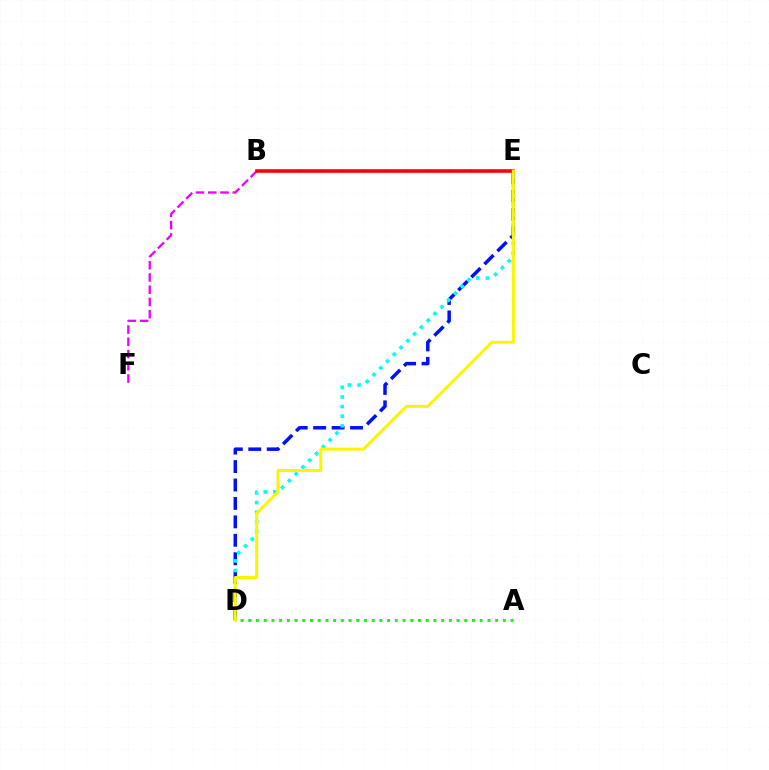{('D', 'E'): [{'color': '#0010ff', 'line_style': 'dashed', 'thickness': 2.5}, {'color': '#00fff6', 'line_style': 'dotted', 'thickness': 2.61}, {'color': '#fcf500', 'line_style': 'solid', 'thickness': 2.16}], ('B', 'F'): [{'color': '#ee00ff', 'line_style': 'dashed', 'thickness': 1.66}], ('A', 'D'): [{'color': '#08ff00', 'line_style': 'dotted', 'thickness': 2.1}], ('B', 'E'): [{'color': '#ff0000', 'line_style': 'solid', 'thickness': 2.59}]}